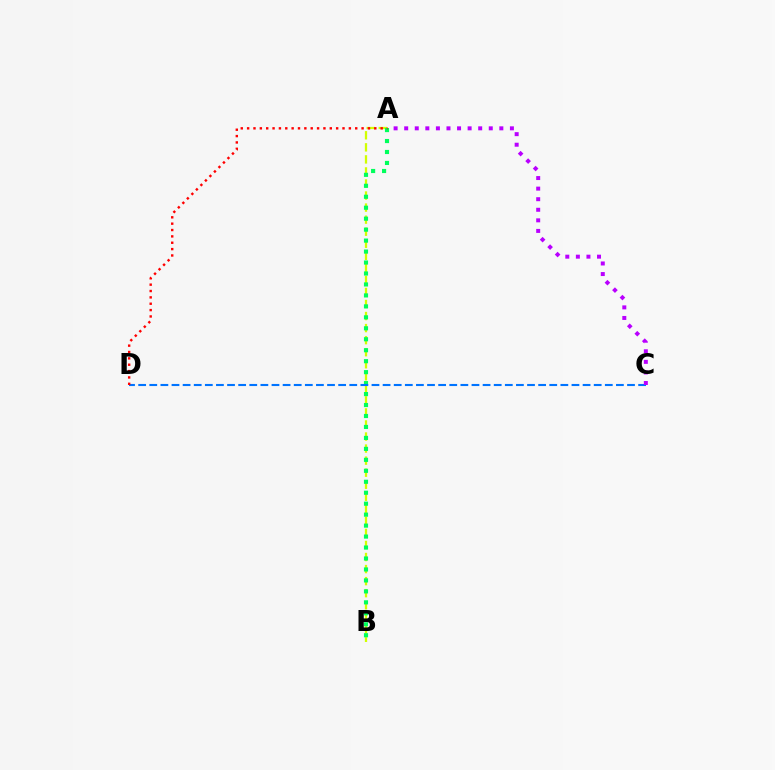{('A', 'B'): [{'color': '#d1ff00', 'line_style': 'dashed', 'thickness': 1.64}, {'color': '#00ff5c', 'line_style': 'dotted', 'thickness': 2.98}], ('C', 'D'): [{'color': '#0074ff', 'line_style': 'dashed', 'thickness': 1.51}], ('A', 'D'): [{'color': '#ff0000', 'line_style': 'dotted', 'thickness': 1.73}], ('A', 'C'): [{'color': '#b900ff', 'line_style': 'dotted', 'thickness': 2.87}]}